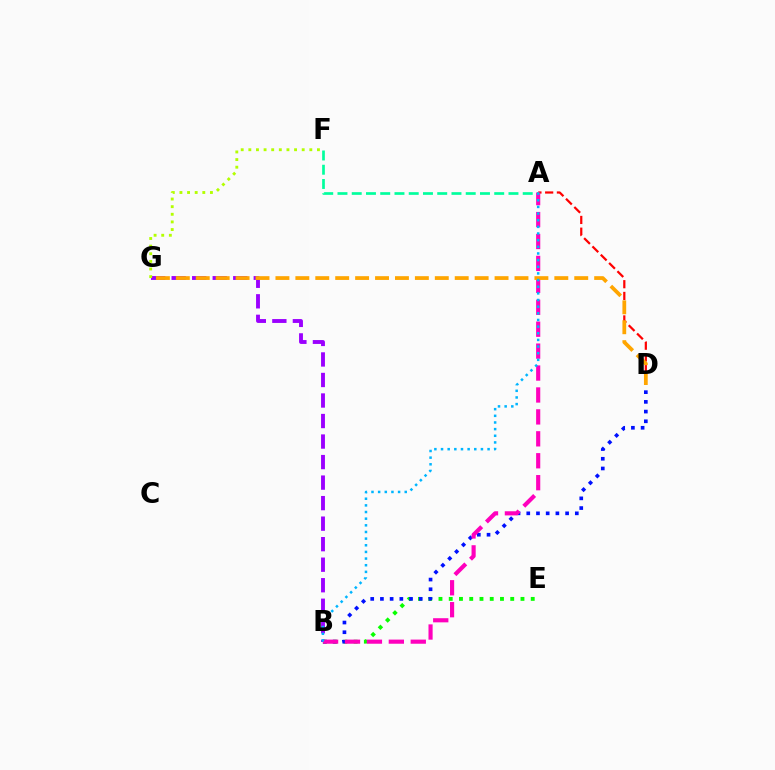{('B', 'E'): [{'color': '#08ff00', 'line_style': 'dotted', 'thickness': 2.79}], ('B', 'G'): [{'color': '#9b00ff', 'line_style': 'dashed', 'thickness': 2.79}], ('A', 'D'): [{'color': '#ff0000', 'line_style': 'dashed', 'thickness': 1.59}], ('B', 'D'): [{'color': '#0010ff', 'line_style': 'dotted', 'thickness': 2.64}], ('A', 'F'): [{'color': '#00ff9d', 'line_style': 'dashed', 'thickness': 1.94}], ('A', 'B'): [{'color': '#ff00bd', 'line_style': 'dashed', 'thickness': 2.98}, {'color': '#00b5ff', 'line_style': 'dotted', 'thickness': 1.81}], ('D', 'G'): [{'color': '#ffa500', 'line_style': 'dashed', 'thickness': 2.71}], ('F', 'G'): [{'color': '#b3ff00', 'line_style': 'dotted', 'thickness': 2.07}]}